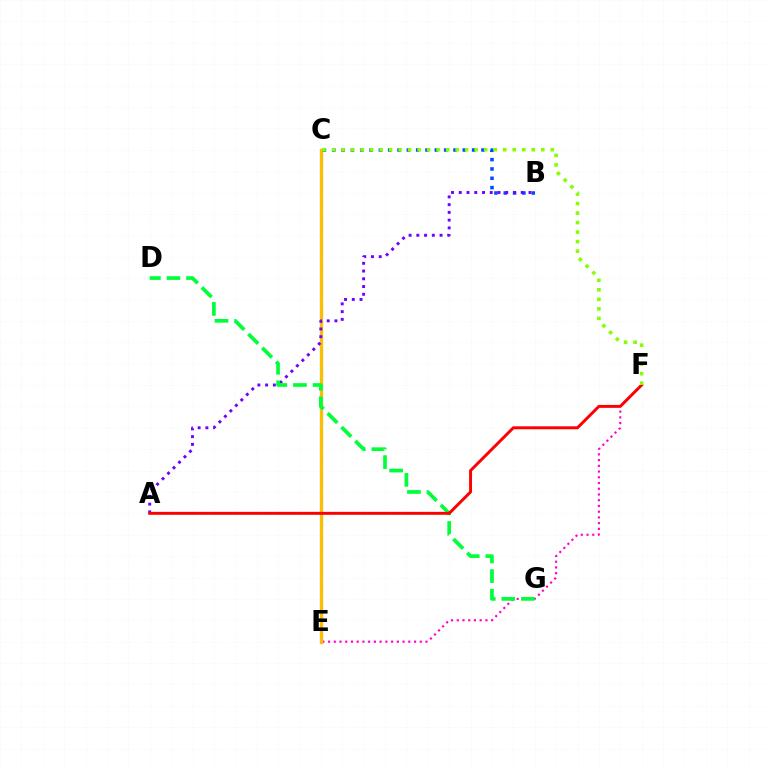{('C', 'E'): [{'color': '#00fff6', 'line_style': 'solid', 'thickness': 2.3}, {'color': '#ffbd00', 'line_style': 'solid', 'thickness': 2.3}], ('E', 'F'): [{'color': '#ff00cf', 'line_style': 'dotted', 'thickness': 1.56}], ('B', 'C'): [{'color': '#004bff', 'line_style': 'dotted', 'thickness': 2.53}], ('A', 'B'): [{'color': '#7200ff', 'line_style': 'dotted', 'thickness': 2.1}], ('D', 'G'): [{'color': '#00ff39', 'line_style': 'dashed', 'thickness': 2.66}], ('A', 'F'): [{'color': '#ff0000', 'line_style': 'solid', 'thickness': 2.12}], ('C', 'F'): [{'color': '#84ff00', 'line_style': 'dotted', 'thickness': 2.58}]}